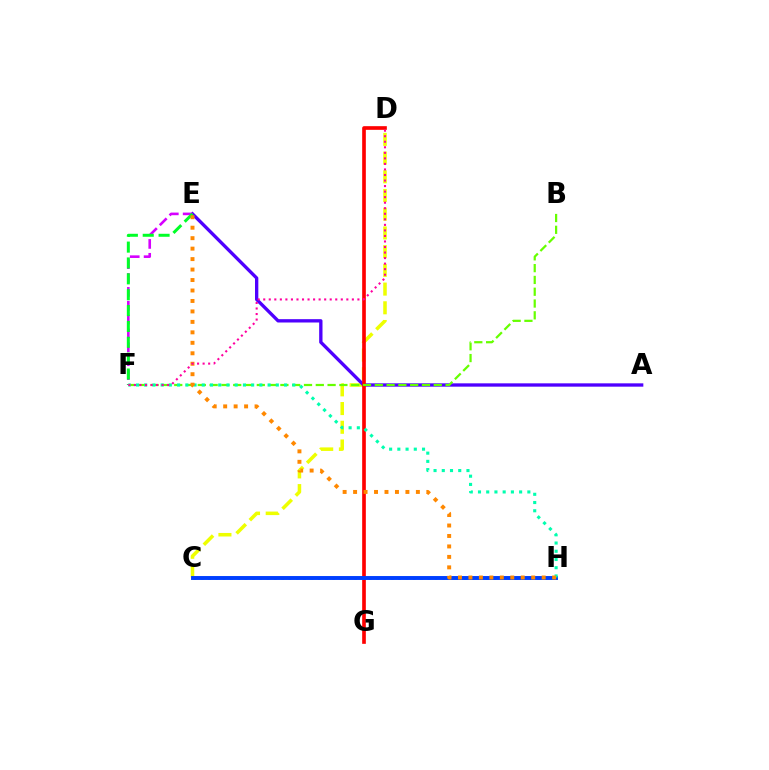{('C', 'D'): [{'color': '#eeff00', 'line_style': 'dashed', 'thickness': 2.54}], ('A', 'E'): [{'color': '#4f00ff', 'line_style': 'solid', 'thickness': 2.4}], ('D', 'G'): [{'color': '#ff0000', 'line_style': 'solid', 'thickness': 2.64}], ('E', 'F'): [{'color': '#d600ff', 'line_style': 'dashed', 'thickness': 1.88}, {'color': '#00ff27', 'line_style': 'dashed', 'thickness': 2.16}], ('C', 'H'): [{'color': '#00c7ff', 'line_style': 'dotted', 'thickness': 1.99}, {'color': '#003fff', 'line_style': 'solid', 'thickness': 2.83}], ('B', 'F'): [{'color': '#66ff00', 'line_style': 'dashed', 'thickness': 1.6}], ('F', 'H'): [{'color': '#00ffaf', 'line_style': 'dotted', 'thickness': 2.24}], ('E', 'H'): [{'color': '#ff8800', 'line_style': 'dotted', 'thickness': 2.84}], ('D', 'F'): [{'color': '#ff00a0', 'line_style': 'dotted', 'thickness': 1.51}]}